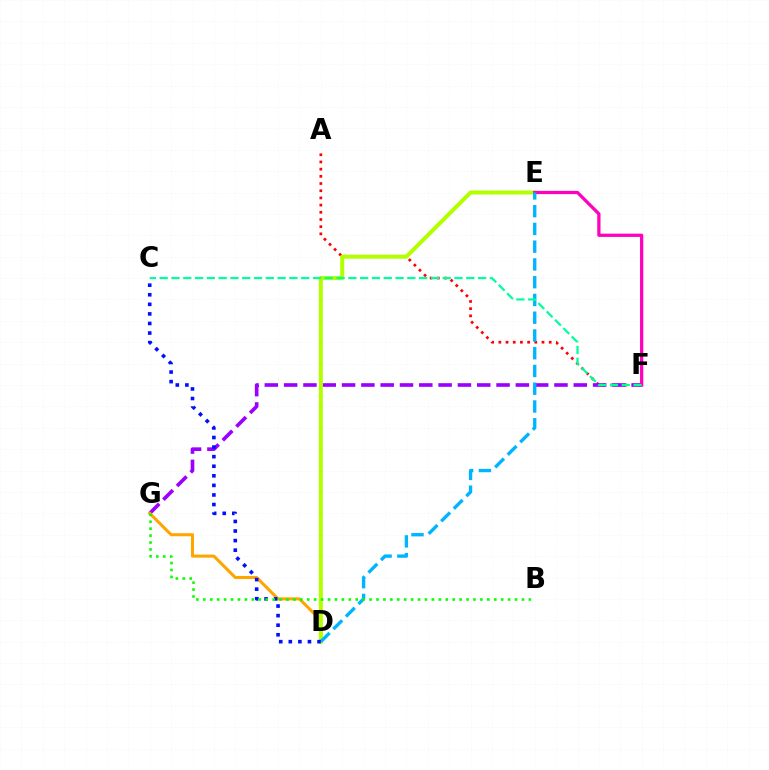{('A', 'F'): [{'color': '#ff0000', 'line_style': 'dotted', 'thickness': 1.95}], ('F', 'G'): [{'color': '#9b00ff', 'line_style': 'dashed', 'thickness': 2.62}], ('D', 'G'): [{'color': '#ffa500', 'line_style': 'solid', 'thickness': 2.2}], ('D', 'E'): [{'color': '#b3ff00', 'line_style': 'solid', 'thickness': 2.89}, {'color': '#00b5ff', 'line_style': 'dashed', 'thickness': 2.41}], ('E', 'F'): [{'color': '#ff00bd', 'line_style': 'solid', 'thickness': 2.34}], ('C', 'F'): [{'color': '#00ff9d', 'line_style': 'dashed', 'thickness': 1.6}], ('C', 'D'): [{'color': '#0010ff', 'line_style': 'dotted', 'thickness': 2.6}], ('B', 'G'): [{'color': '#08ff00', 'line_style': 'dotted', 'thickness': 1.88}]}